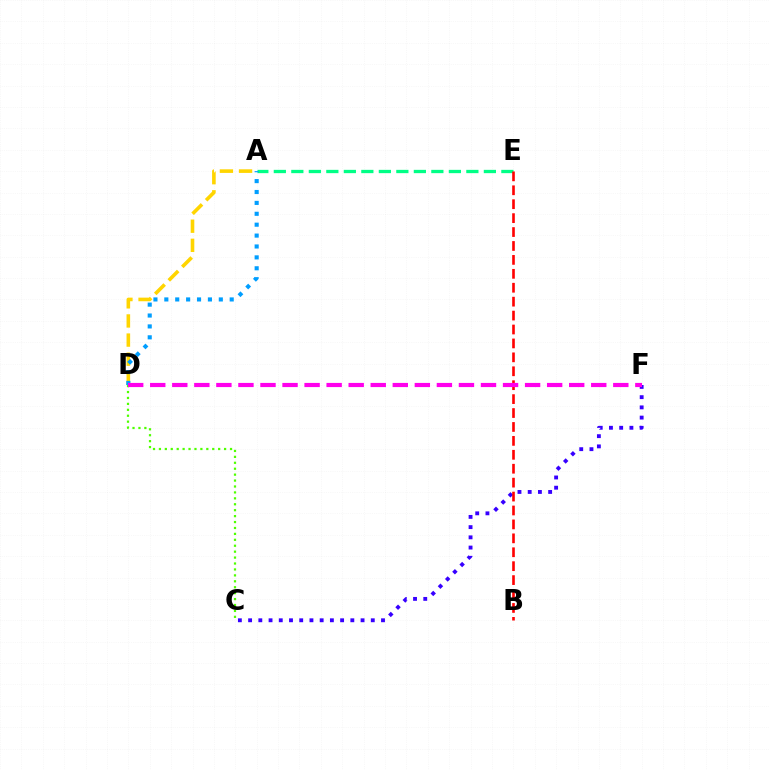{('C', 'F'): [{'color': '#3700ff', 'line_style': 'dotted', 'thickness': 2.78}], ('A', 'E'): [{'color': '#00ff86', 'line_style': 'dashed', 'thickness': 2.38}], ('A', 'D'): [{'color': '#ffd500', 'line_style': 'dashed', 'thickness': 2.6}, {'color': '#009eff', 'line_style': 'dotted', 'thickness': 2.96}], ('C', 'D'): [{'color': '#4fff00', 'line_style': 'dotted', 'thickness': 1.61}], ('B', 'E'): [{'color': '#ff0000', 'line_style': 'dashed', 'thickness': 1.89}], ('D', 'F'): [{'color': '#ff00ed', 'line_style': 'dashed', 'thickness': 3.0}]}